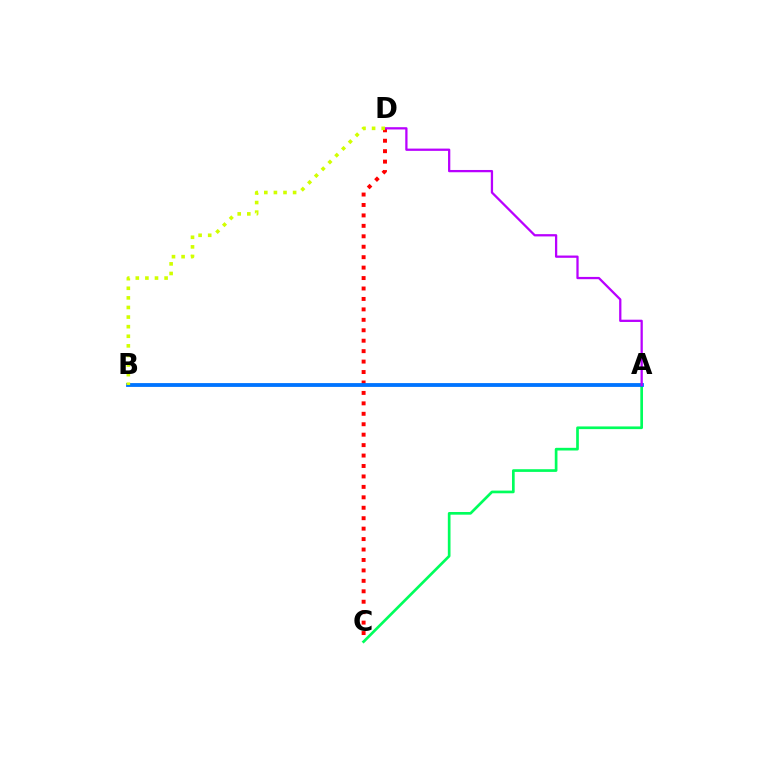{('C', 'D'): [{'color': '#ff0000', 'line_style': 'dotted', 'thickness': 2.84}], ('A', 'C'): [{'color': '#00ff5c', 'line_style': 'solid', 'thickness': 1.93}], ('A', 'B'): [{'color': '#0074ff', 'line_style': 'solid', 'thickness': 2.75}], ('A', 'D'): [{'color': '#b900ff', 'line_style': 'solid', 'thickness': 1.64}], ('B', 'D'): [{'color': '#d1ff00', 'line_style': 'dotted', 'thickness': 2.61}]}